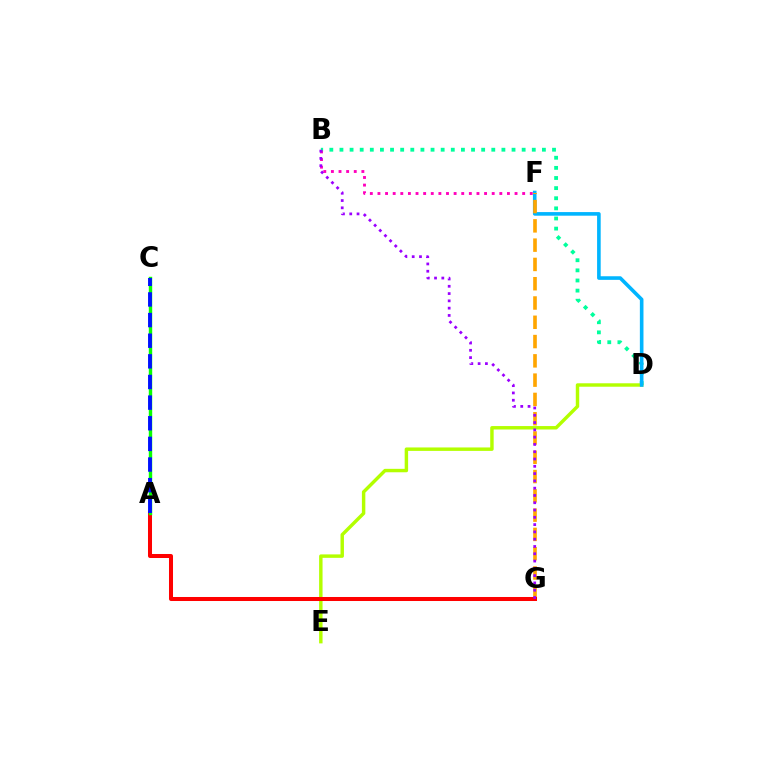{('B', 'D'): [{'color': '#00ff9d', 'line_style': 'dotted', 'thickness': 2.75}], ('D', 'E'): [{'color': '#b3ff00', 'line_style': 'solid', 'thickness': 2.48}], ('D', 'F'): [{'color': '#00b5ff', 'line_style': 'solid', 'thickness': 2.6}], ('F', 'G'): [{'color': '#ffa500', 'line_style': 'dashed', 'thickness': 2.62}], ('A', 'G'): [{'color': '#ff0000', 'line_style': 'solid', 'thickness': 2.89}], ('A', 'C'): [{'color': '#08ff00', 'line_style': 'solid', 'thickness': 2.45}, {'color': '#0010ff', 'line_style': 'dashed', 'thickness': 2.8}], ('B', 'F'): [{'color': '#ff00bd', 'line_style': 'dotted', 'thickness': 2.07}], ('B', 'G'): [{'color': '#9b00ff', 'line_style': 'dotted', 'thickness': 1.98}]}